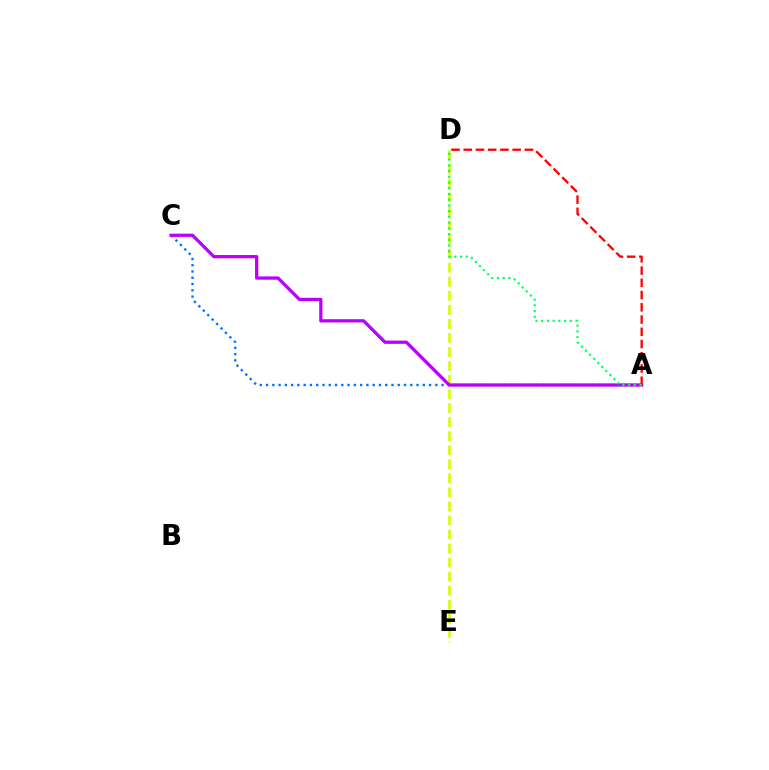{('A', 'C'): [{'color': '#0074ff', 'line_style': 'dotted', 'thickness': 1.7}, {'color': '#b900ff', 'line_style': 'solid', 'thickness': 2.35}], ('D', 'E'): [{'color': '#d1ff00', 'line_style': 'dashed', 'thickness': 1.91}], ('A', 'D'): [{'color': '#ff0000', 'line_style': 'dashed', 'thickness': 1.66}, {'color': '#00ff5c', 'line_style': 'dotted', 'thickness': 1.56}]}